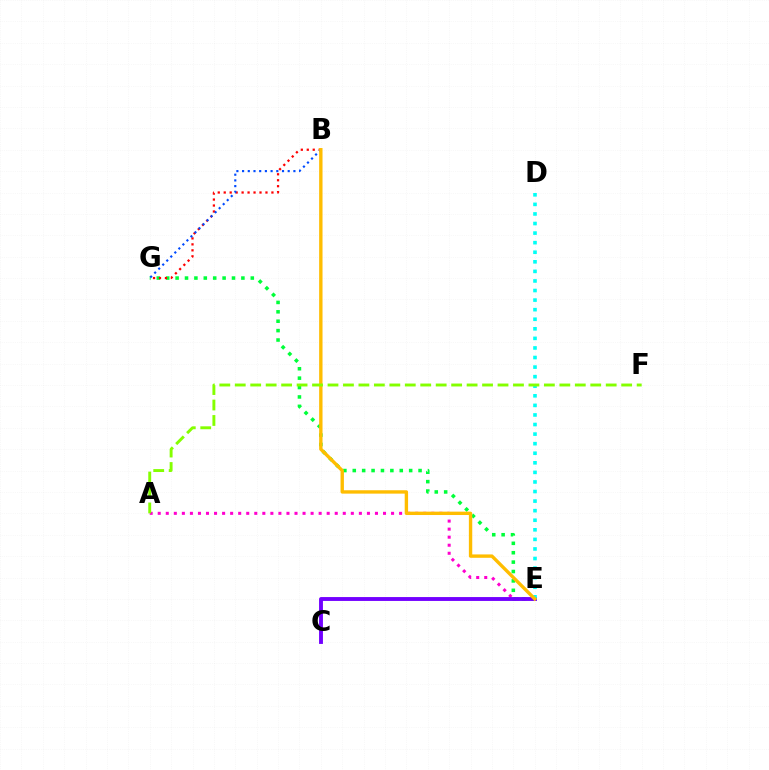{('A', 'E'): [{'color': '#ff00cf', 'line_style': 'dotted', 'thickness': 2.19}], ('E', 'G'): [{'color': '#00ff39', 'line_style': 'dotted', 'thickness': 2.55}], ('B', 'G'): [{'color': '#ff0000', 'line_style': 'dotted', 'thickness': 1.62}, {'color': '#004bff', 'line_style': 'dotted', 'thickness': 1.55}], ('C', 'E'): [{'color': '#7200ff', 'line_style': 'solid', 'thickness': 2.79}], ('D', 'E'): [{'color': '#00fff6', 'line_style': 'dotted', 'thickness': 2.6}], ('B', 'E'): [{'color': '#ffbd00', 'line_style': 'solid', 'thickness': 2.43}], ('A', 'F'): [{'color': '#84ff00', 'line_style': 'dashed', 'thickness': 2.1}]}